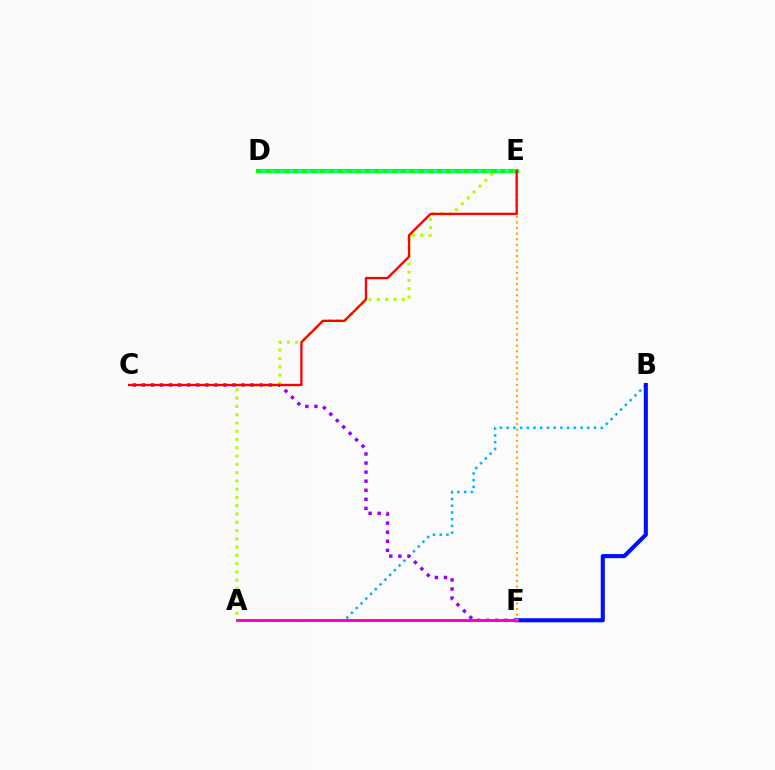{('A', 'B'): [{'color': '#00b5ff', 'line_style': 'dotted', 'thickness': 1.83}], ('D', 'E'): [{'color': '#08ff00', 'line_style': 'solid', 'thickness': 2.95}, {'color': '#00ff9d', 'line_style': 'dotted', 'thickness': 2.44}], ('B', 'F'): [{'color': '#0010ff', 'line_style': 'solid', 'thickness': 2.94}], ('C', 'F'): [{'color': '#9b00ff', 'line_style': 'dotted', 'thickness': 2.46}], ('A', 'F'): [{'color': '#ff00bd', 'line_style': 'solid', 'thickness': 2.12}], ('A', 'E'): [{'color': '#b3ff00', 'line_style': 'dotted', 'thickness': 2.25}], ('E', 'F'): [{'color': '#ffa500', 'line_style': 'dotted', 'thickness': 1.52}], ('C', 'E'): [{'color': '#ff0000', 'line_style': 'solid', 'thickness': 1.67}]}